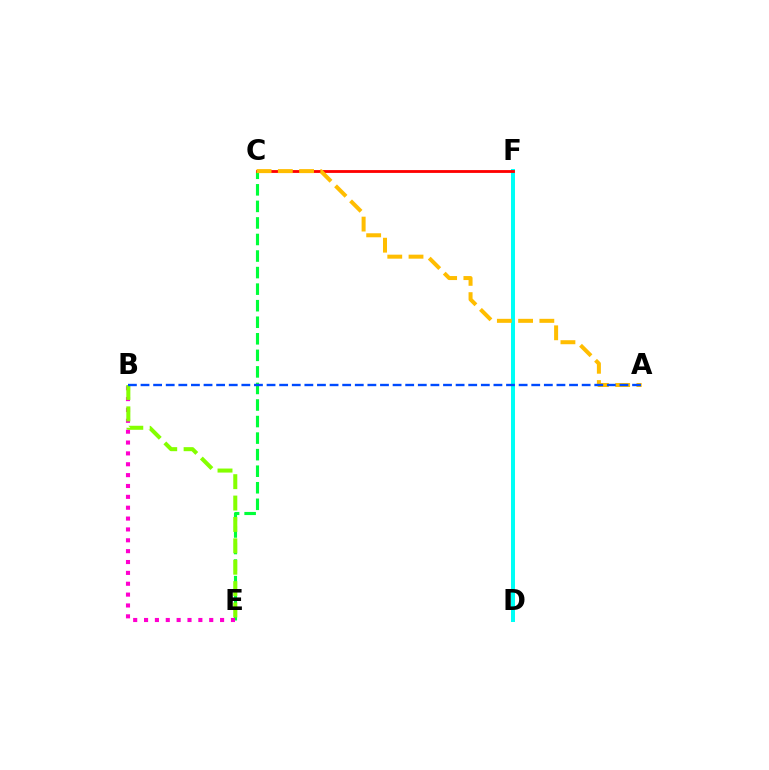{('C', 'E'): [{'color': '#00ff39', 'line_style': 'dashed', 'thickness': 2.25}], ('B', 'E'): [{'color': '#ff00cf', 'line_style': 'dotted', 'thickness': 2.95}, {'color': '#84ff00', 'line_style': 'dashed', 'thickness': 2.91}], ('D', 'F'): [{'color': '#7200ff', 'line_style': 'dotted', 'thickness': 2.67}, {'color': '#00fff6', 'line_style': 'solid', 'thickness': 2.87}], ('C', 'F'): [{'color': '#ff0000', 'line_style': 'solid', 'thickness': 2.03}], ('A', 'C'): [{'color': '#ffbd00', 'line_style': 'dashed', 'thickness': 2.89}], ('A', 'B'): [{'color': '#004bff', 'line_style': 'dashed', 'thickness': 1.71}]}